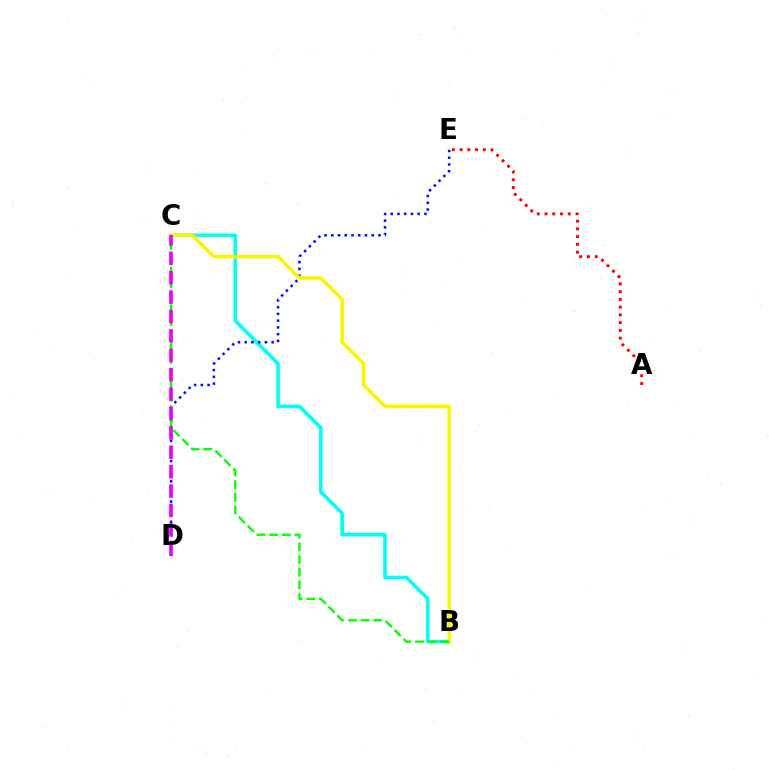{('B', 'C'): [{'color': '#00fff6', 'line_style': 'solid', 'thickness': 2.59}, {'color': '#fcf500', 'line_style': 'solid', 'thickness': 2.54}, {'color': '#08ff00', 'line_style': 'dashed', 'thickness': 1.72}], ('D', 'E'): [{'color': '#0010ff', 'line_style': 'dotted', 'thickness': 1.83}], ('C', 'D'): [{'color': '#ee00ff', 'line_style': 'dashed', 'thickness': 2.63}], ('A', 'E'): [{'color': '#ff0000', 'line_style': 'dotted', 'thickness': 2.11}]}